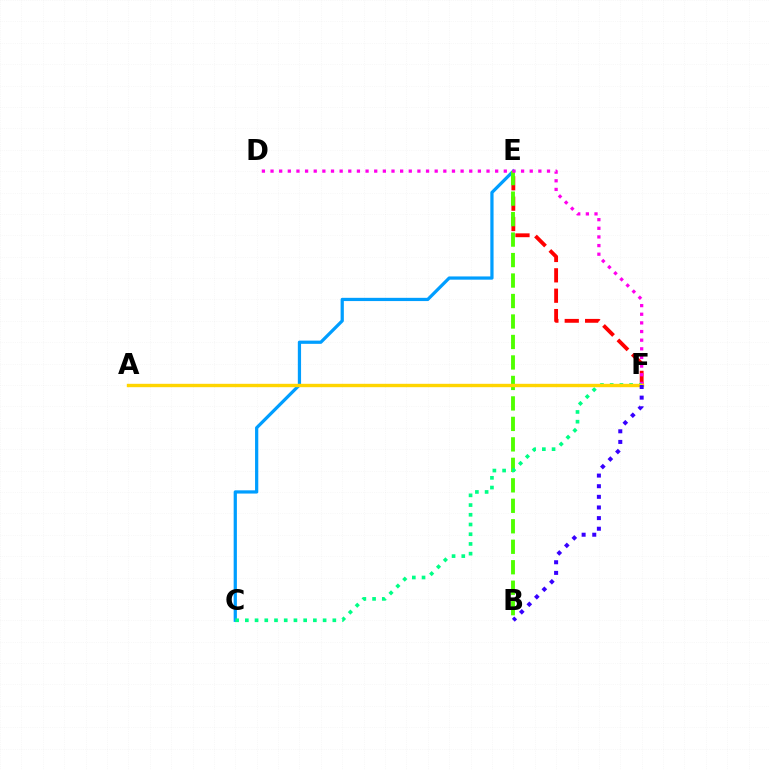{('C', 'E'): [{'color': '#009eff', 'line_style': 'solid', 'thickness': 2.33}], ('E', 'F'): [{'color': '#ff0000', 'line_style': 'dashed', 'thickness': 2.77}], ('B', 'E'): [{'color': '#4fff00', 'line_style': 'dashed', 'thickness': 2.78}], ('D', 'F'): [{'color': '#ff00ed', 'line_style': 'dotted', 'thickness': 2.35}], ('C', 'F'): [{'color': '#00ff86', 'line_style': 'dotted', 'thickness': 2.64}], ('A', 'F'): [{'color': '#ffd500', 'line_style': 'solid', 'thickness': 2.44}], ('B', 'F'): [{'color': '#3700ff', 'line_style': 'dotted', 'thickness': 2.89}]}